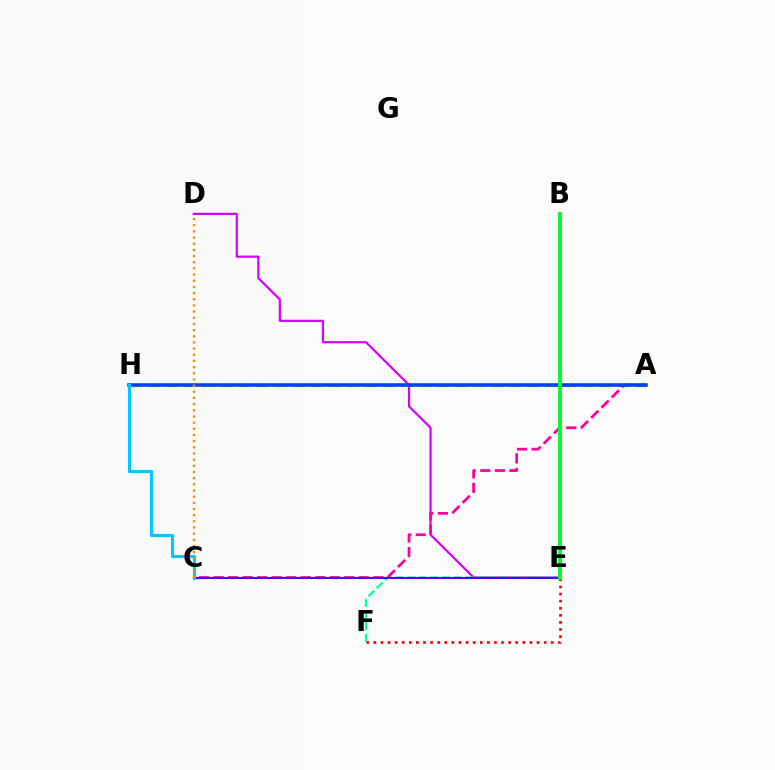{('A', 'H'): [{'color': '#66ff00', 'line_style': 'dashed', 'thickness': 2.46}, {'color': '#eeff00', 'line_style': 'dashed', 'thickness': 1.69}, {'color': '#003fff', 'line_style': 'solid', 'thickness': 2.54}], ('D', 'E'): [{'color': '#d600ff', 'line_style': 'solid', 'thickness': 1.58}], ('E', 'F'): [{'color': '#00ffaf', 'line_style': 'dashed', 'thickness': 1.57}, {'color': '#ff0000', 'line_style': 'dotted', 'thickness': 1.93}], ('A', 'C'): [{'color': '#ff00a0', 'line_style': 'dashed', 'thickness': 1.97}], ('C', 'E'): [{'color': '#4f00ff', 'line_style': 'solid', 'thickness': 1.52}], ('C', 'H'): [{'color': '#00c7ff', 'line_style': 'solid', 'thickness': 2.26}], ('C', 'D'): [{'color': '#ff8800', 'line_style': 'dotted', 'thickness': 1.68}], ('B', 'E'): [{'color': '#00ff27', 'line_style': 'solid', 'thickness': 2.8}]}